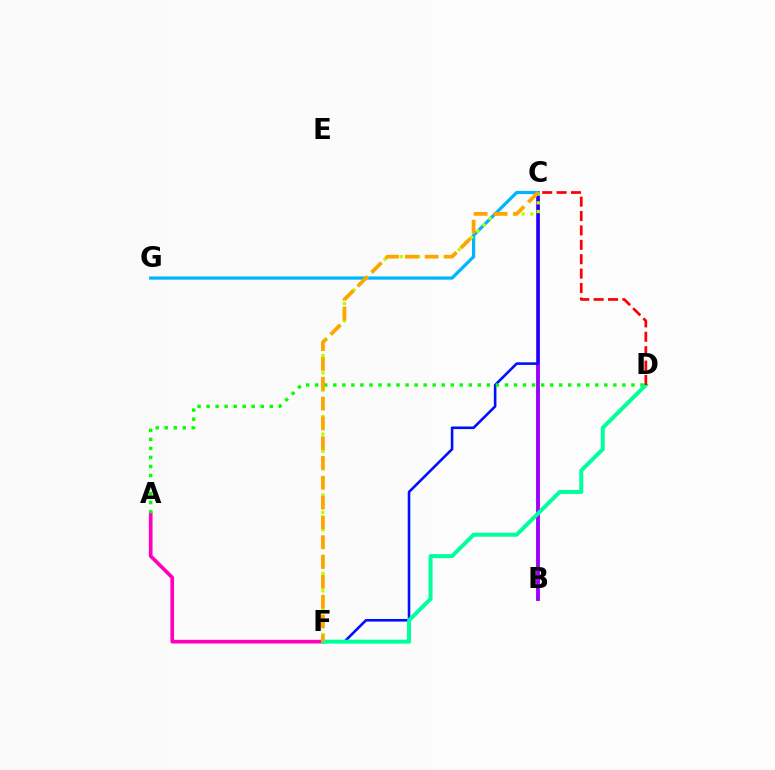{('B', 'C'): [{'color': '#9b00ff', 'line_style': 'solid', 'thickness': 2.79}], ('C', 'F'): [{'color': '#0010ff', 'line_style': 'solid', 'thickness': 1.87}, {'color': '#b3ff00', 'line_style': 'dotted', 'thickness': 2.37}, {'color': '#ffa500', 'line_style': 'dashed', 'thickness': 2.69}], ('A', 'F'): [{'color': '#ff00bd', 'line_style': 'solid', 'thickness': 2.64}], ('C', 'G'): [{'color': '#00b5ff', 'line_style': 'solid', 'thickness': 2.32}], ('A', 'D'): [{'color': '#08ff00', 'line_style': 'dotted', 'thickness': 2.45}], ('D', 'F'): [{'color': '#00ff9d', 'line_style': 'solid', 'thickness': 2.87}], ('C', 'D'): [{'color': '#ff0000', 'line_style': 'dashed', 'thickness': 1.96}]}